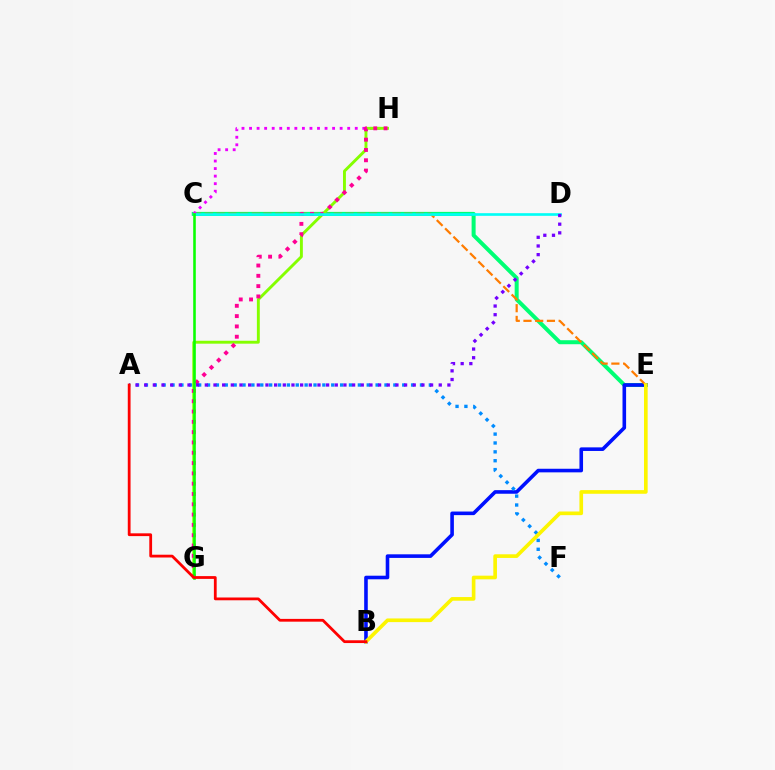{('C', 'E'): [{'color': '#00ff74', 'line_style': 'solid', 'thickness': 2.89}, {'color': '#ff7c00', 'line_style': 'dashed', 'thickness': 1.59}], ('B', 'E'): [{'color': '#0010ff', 'line_style': 'solid', 'thickness': 2.59}, {'color': '#fcf500', 'line_style': 'solid', 'thickness': 2.63}], ('A', 'F'): [{'color': '#008cff', 'line_style': 'dotted', 'thickness': 2.41}], ('C', 'H'): [{'color': '#ee00ff', 'line_style': 'dotted', 'thickness': 2.05}], ('G', 'H'): [{'color': '#84ff00', 'line_style': 'solid', 'thickness': 2.09}, {'color': '#ff0094', 'line_style': 'dotted', 'thickness': 2.8}], ('C', 'D'): [{'color': '#00fff6', 'line_style': 'solid', 'thickness': 1.9}], ('C', 'G'): [{'color': '#08ff00', 'line_style': 'solid', 'thickness': 1.85}], ('A', 'D'): [{'color': '#7200ff', 'line_style': 'dotted', 'thickness': 2.35}], ('A', 'B'): [{'color': '#ff0000', 'line_style': 'solid', 'thickness': 2.01}]}